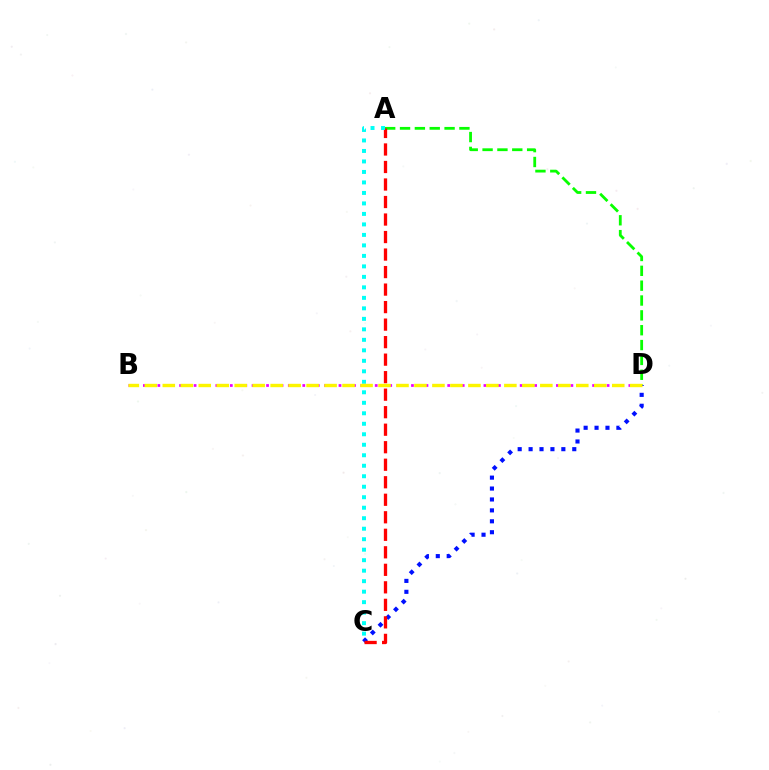{('A', 'D'): [{'color': '#08ff00', 'line_style': 'dashed', 'thickness': 2.02}], ('B', 'D'): [{'color': '#ee00ff', 'line_style': 'dotted', 'thickness': 1.97}, {'color': '#fcf500', 'line_style': 'dashed', 'thickness': 2.44}], ('C', 'D'): [{'color': '#0010ff', 'line_style': 'dotted', 'thickness': 2.97}], ('A', 'C'): [{'color': '#ff0000', 'line_style': 'dashed', 'thickness': 2.38}, {'color': '#00fff6', 'line_style': 'dotted', 'thickness': 2.85}]}